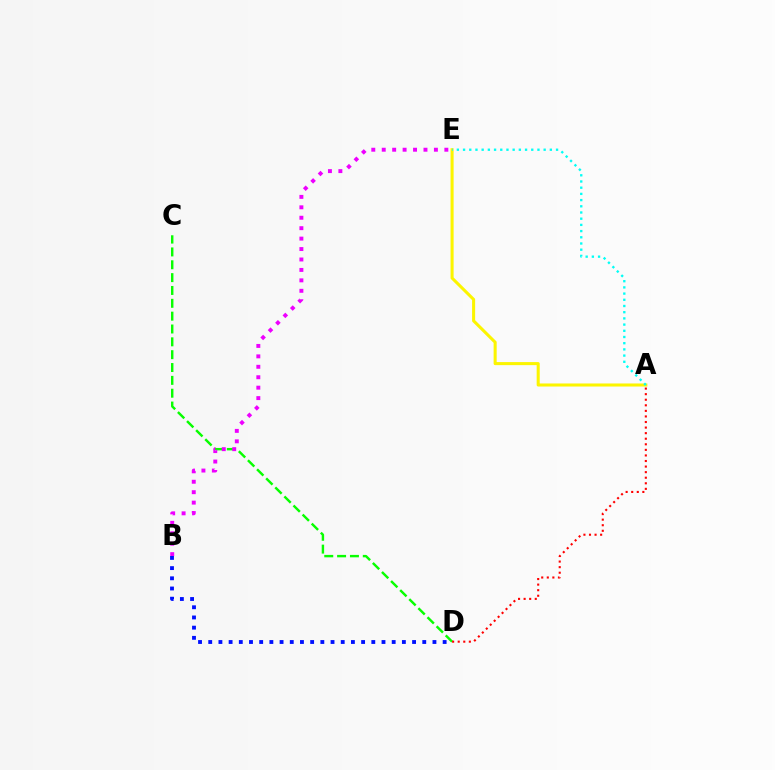{('C', 'D'): [{'color': '#08ff00', 'line_style': 'dashed', 'thickness': 1.74}], ('B', 'E'): [{'color': '#ee00ff', 'line_style': 'dotted', 'thickness': 2.84}], ('A', 'E'): [{'color': '#fcf500', 'line_style': 'solid', 'thickness': 2.2}, {'color': '#00fff6', 'line_style': 'dotted', 'thickness': 1.68}], ('B', 'D'): [{'color': '#0010ff', 'line_style': 'dotted', 'thickness': 2.77}], ('A', 'D'): [{'color': '#ff0000', 'line_style': 'dotted', 'thickness': 1.51}]}